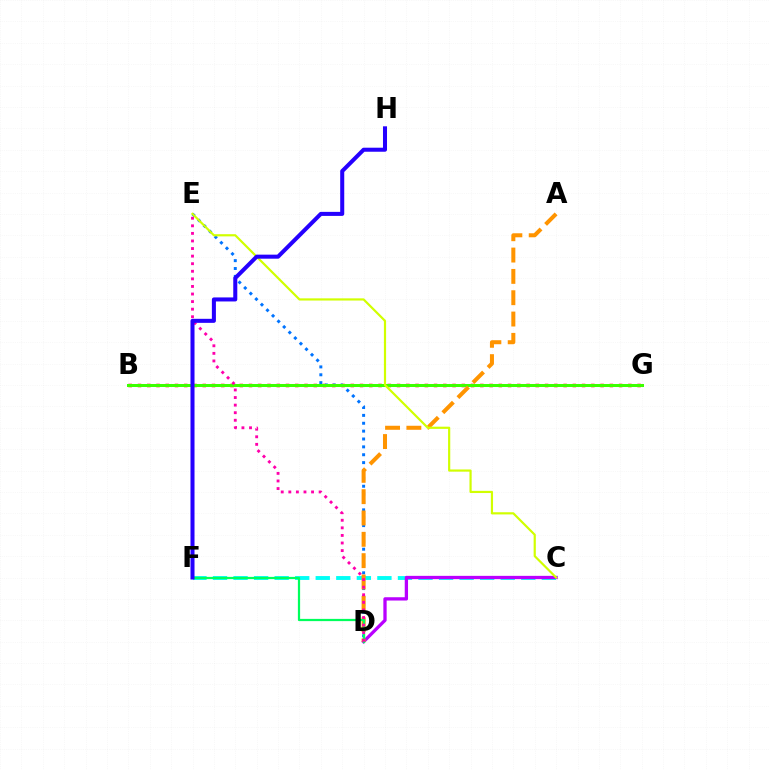{('C', 'F'): [{'color': '#00fff6', 'line_style': 'dashed', 'thickness': 2.79}], ('C', 'D'): [{'color': '#b900ff', 'line_style': 'solid', 'thickness': 2.37}], ('B', 'G'): [{'color': '#ff0000', 'line_style': 'dotted', 'thickness': 2.51}, {'color': '#3dff00', 'line_style': 'solid', 'thickness': 2.16}], ('D', 'E'): [{'color': '#0074ff', 'line_style': 'dotted', 'thickness': 2.14}, {'color': '#ff00ac', 'line_style': 'dotted', 'thickness': 2.06}], ('A', 'D'): [{'color': '#ff9400', 'line_style': 'dashed', 'thickness': 2.9}], ('D', 'F'): [{'color': '#00ff5c', 'line_style': 'solid', 'thickness': 1.61}], ('C', 'E'): [{'color': '#d1ff00', 'line_style': 'solid', 'thickness': 1.57}], ('F', 'H'): [{'color': '#2500ff', 'line_style': 'solid', 'thickness': 2.9}]}